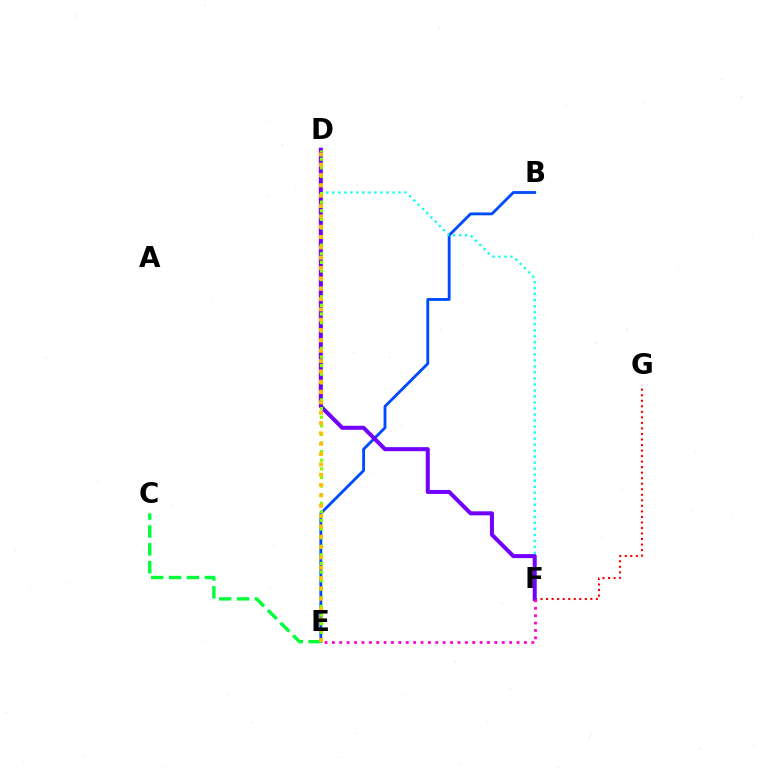{('B', 'E'): [{'color': '#004bff', 'line_style': 'solid', 'thickness': 2.05}], ('D', 'F'): [{'color': '#00fff6', 'line_style': 'dotted', 'thickness': 1.64}, {'color': '#7200ff', 'line_style': 'solid', 'thickness': 2.9}], ('F', 'G'): [{'color': '#ff0000', 'line_style': 'dotted', 'thickness': 1.5}], ('D', 'E'): [{'color': '#84ff00', 'line_style': 'dotted', 'thickness': 2.34}, {'color': '#ffbd00', 'line_style': 'dotted', 'thickness': 2.81}], ('C', 'E'): [{'color': '#00ff39', 'line_style': 'dashed', 'thickness': 2.43}], ('E', 'F'): [{'color': '#ff00cf', 'line_style': 'dotted', 'thickness': 2.01}]}